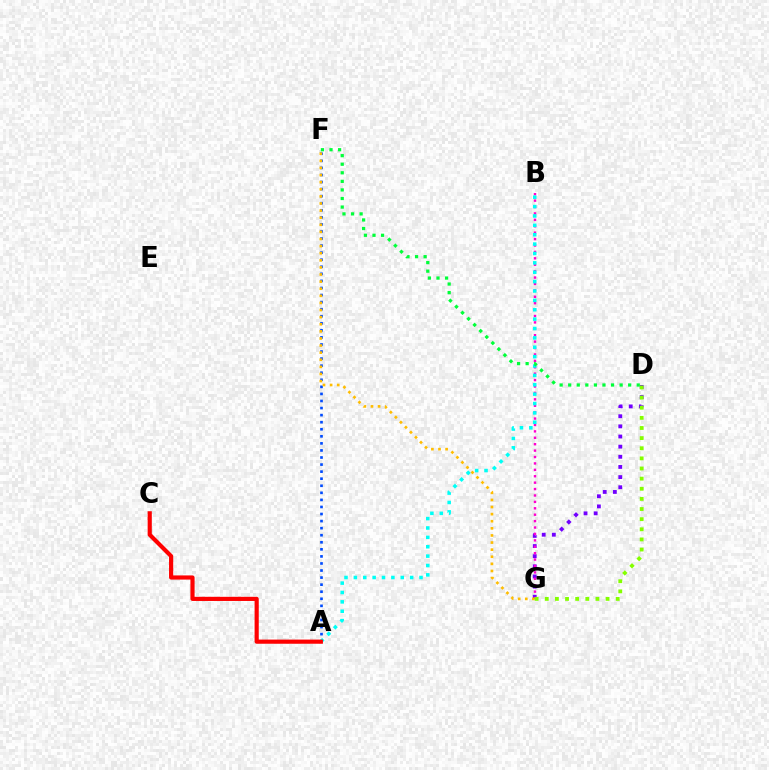{('D', 'G'): [{'color': '#7200ff', 'line_style': 'dotted', 'thickness': 2.76}, {'color': '#84ff00', 'line_style': 'dotted', 'thickness': 2.75}], ('A', 'F'): [{'color': '#004bff', 'line_style': 'dotted', 'thickness': 1.92}], ('B', 'G'): [{'color': '#ff00cf', 'line_style': 'dotted', 'thickness': 1.74}], ('A', 'B'): [{'color': '#00fff6', 'line_style': 'dotted', 'thickness': 2.55}], ('D', 'F'): [{'color': '#00ff39', 'line_style': 'dotted', 'thickness': 2.33}], ('A', 'C'): [{'color': '#ff0000', 'line_style': 'solid', 'thickness': 3.0}], ('F', 'G'): [{'color': '#ffbd00', 'line_style': 'dotted', 'thickness': 1.93}]}